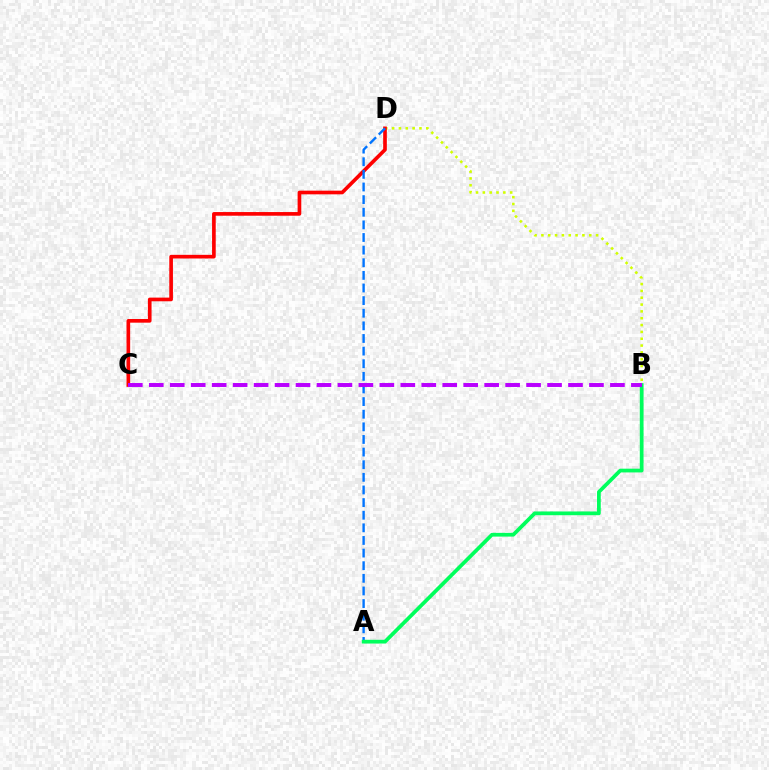{('B', 'D'): [{'color': '#d1ff00', 'line_style': 'dotted', 'thickness': 1.86}], ('C', 'D'): [{'color': '#ff0000', 'line_style': 'solid', 'thickness': 2.64}], ('A', 'D'): [{'color': '#0074ff', 'line_style': 'dashed', 'thickness': 1.71}], ('A', 'B'): [{'color': '#00ff5c', 'line_style': 'solid', 'thickness': 2.7}], ('B', 'C'): [{'color': '#b900ff', 'line_style': 'dashed', 'thickness': 2.85}]}